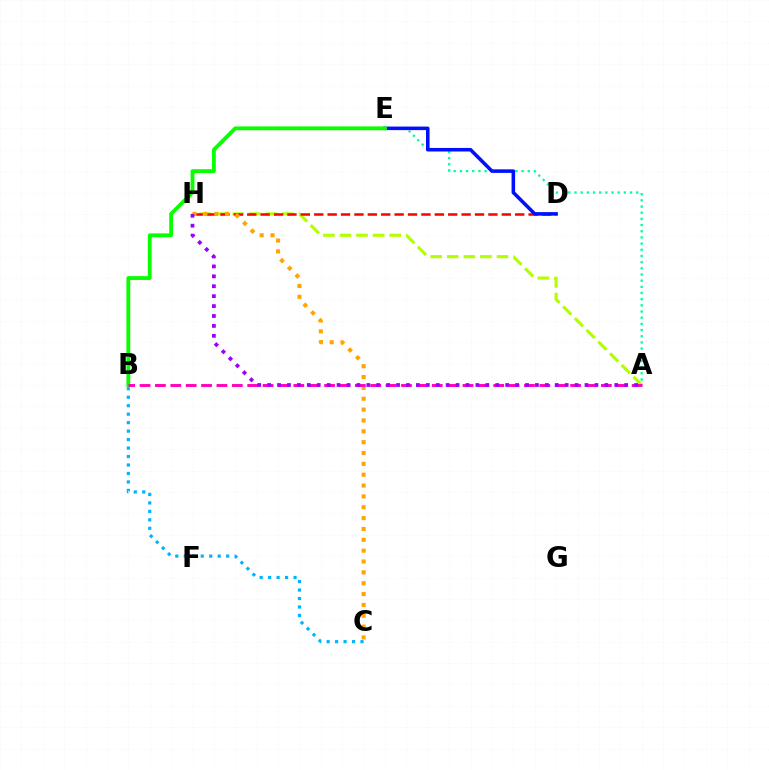{('A', 'H'): [{'color': '#b3ff00', 'line_style': 'dashed', 'thickness': 2.25}, {'color': '#9b00ff', 'line_style': 'dotted', 'thickness': 2.69}], ('D', 'H'): [{'color': '#ff0000', 'line_style': 'dashed', 'thickness': 1.82}], ('A', 'E'): [{'color': '#00ff9d', 'line_style': 'dotted', 'thickness': 1.68}], ('D', 'E'): [{'color': '#0010ff', 'line_style': 'solid', 'thickness': 2.56}], ('B', 'E'): [{'color': '#08ff00', 'line_style': 'solid', 'thickness': 2.76}], ('B', 'C'): [{'color': '#00b5ff', 'line_style': 'dotted', 'thickness': 2.3}], ('C', 'H'): [{'color': '#ffa500', 'line_style': 'dotted', 'thickness': 2.95}], ('A', 'B'): [{'color': '#ff00bd', 'line_style': 'dashed', 'thickness': 2.09}]}